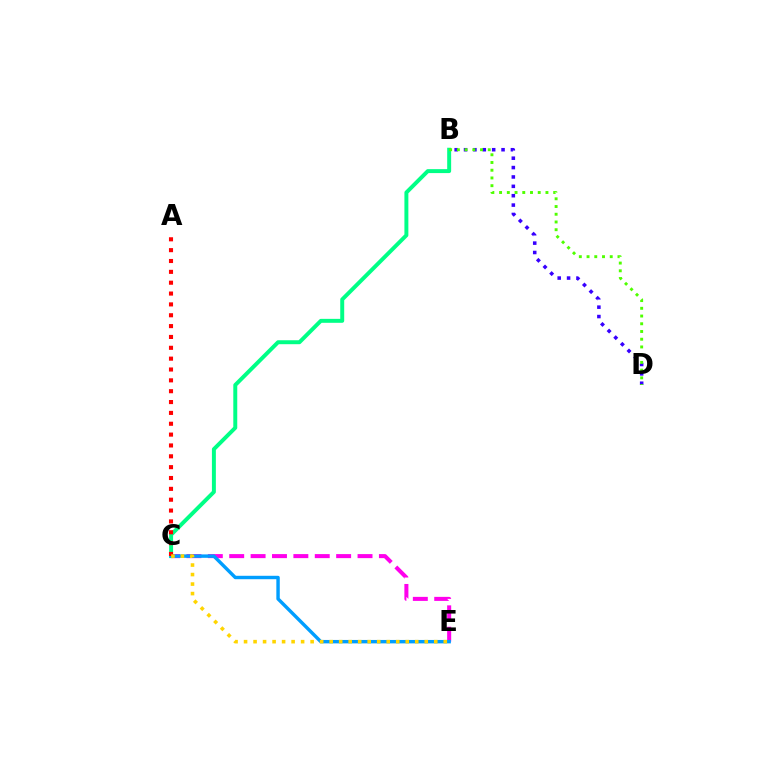{('B', 'D'): [{'color': '#3700ff', 'line_style': 'dotted', 'thickness': 2.55}, {'color': '#4fff00', 'line_style': 'dotted', 'thickness': 2.1}], ('C', 'E'): [{'color': '#ff00ed', 'line_style': 'dashed', 'thickness': 2.91}, {'color': '#009eff', 'line_style': 'solid', 'thickness': 2.46}, {'color': '#ffd500', 'line_style': 'dotted', 'thickness': 2.58}], ('B', 'C'): [{'color': '#00ff86', 'line_style': 'solid', 'thickness': 2.84}], ('A', 'C'): [{'color': '#ff0000', 'line_style': 'dotted', 'thickness': 2.95}]}